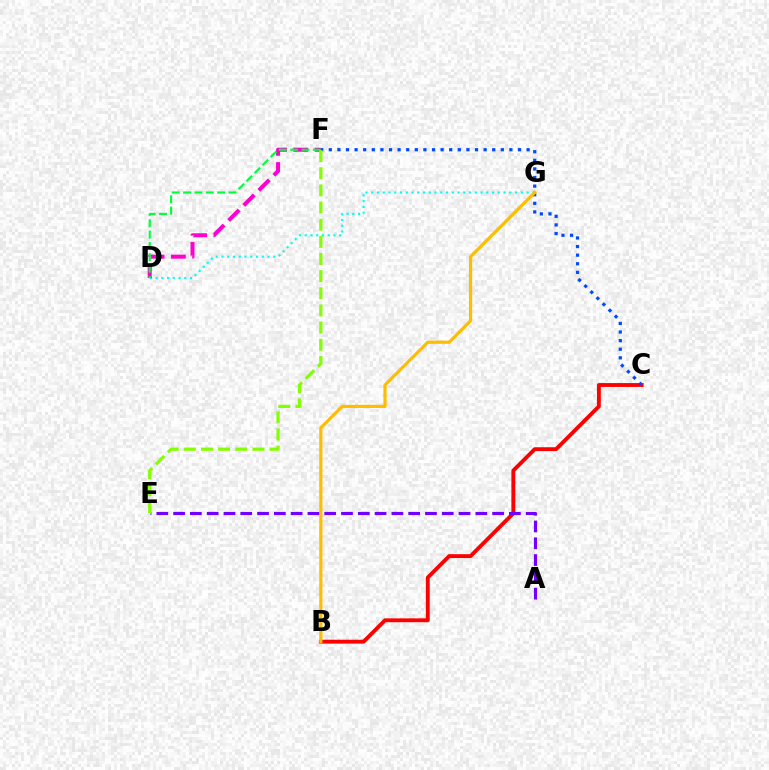{('B', 'C'): [{'color': '#ff0000', 'line_style': 'solid', 'thickness': 2.78}], ('D', 'G'): [{'color': '#00fff6', 'line_style': 'dotted', 'thickness': 1.56}], ('D', 'F'): [{'color': '#ff00cf', 'line_style': 'dashed', 'thickness': 2.89}, {'color': '#00ff39', 'line_style': 'dashed', 'thickness': 1.54}], ('C', 'F'): [{'color': '#004bff', 'line_style': 'dotted', 'thickness': 2.34}], ('B', 'G'): [{'color': '#ffbd00', 'line_style': 'solid', 'thickness': 2.29}], ('A', 'E'): [{'color': '#7200ff', 'line_style': 'dashed', 'thickness': 2.28}], ('E', 'F'): [{'color': '#84ff00', 'line_style': 'dashed', 'thickness': 2.33}]}